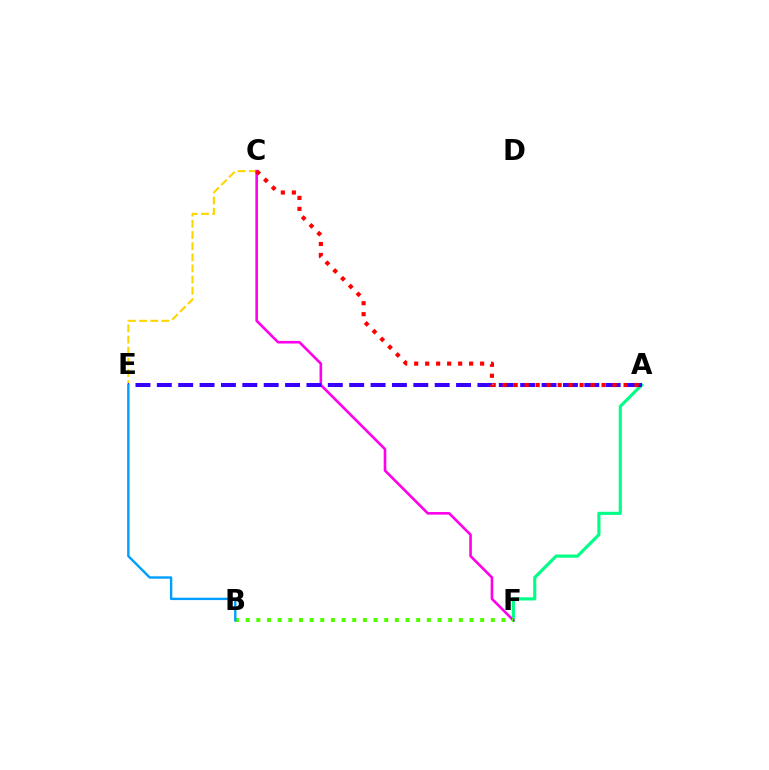{('A', 'F'): [{'color': '#00ff86', 'line_style': 'solid', 'thickness': 2.26}], ('C', 'E'): [{'color': '#ffd500', 'line_style': 'dashed', 'thickness': 1.52}], ('C', 'F'): [{'color': '#ff00ed', 'line_style': 'solid', 'thickness': 1.88}], ('B', 'F'): [{'color': '#4fff00', 'line_style': 'dotted', 'thickness': 2.9}], ('A', 'E'): [{'color': '#3700ff', 'line_style': 'dashed', 'thickness': 2.9}], ('A', 'C'): [{'color': '#ff0000', 'line_style': 'dotted', 'thickness': 2.99}], ('B', 'E'): [{'color': '#009eff', 'line_style': 'solid', 'thickness': 1.72}]}